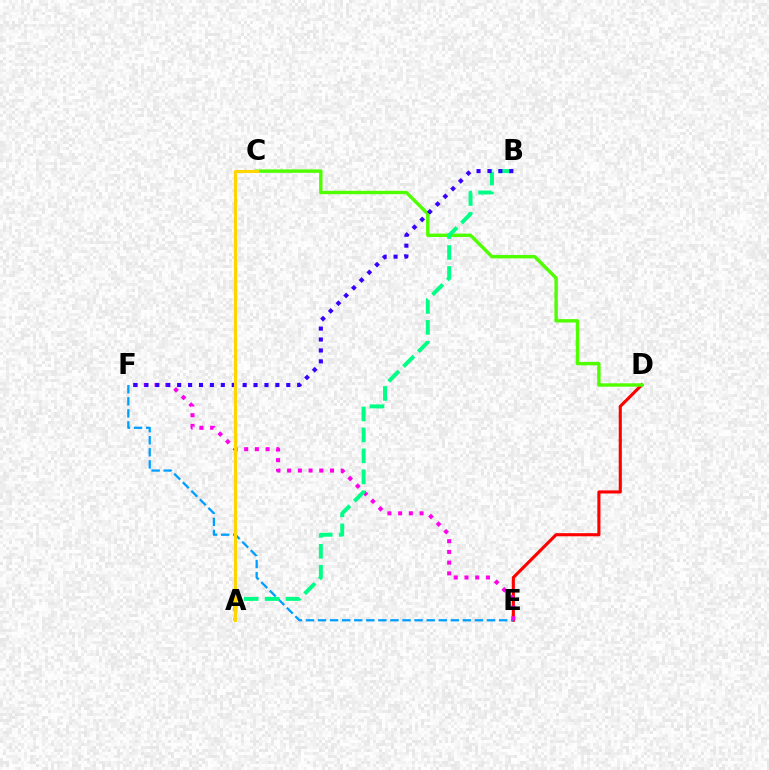{('D', 'E'): [{'color': '#ff0000', 'line_style': 'solid', 'thickness': 2.24}], ('C', 'D'): [{'color': '#4fff00', 'line_style': 'solid', 'thickness': 2.45}], ('E', 'F'): [{'color': '#009eff', 'line_style': 'dashed', 'thickness': 1.64}, {'color': '#ff00ed', 'line_style': 'dotted', 'thickness': 2.91}], ('A', 'B'): [{'color': '#00ff86', 'line_style': 'dashed', 'thickness': 2.85}], ('B', 'F'): [{'color': '#3700ff', 'line_style': 'dotted', 'thickness': 2.96}], ('A', 'C'): [{'color': '#ffd500', 'line_style': 'solid', 'thickness': 2.23}]}